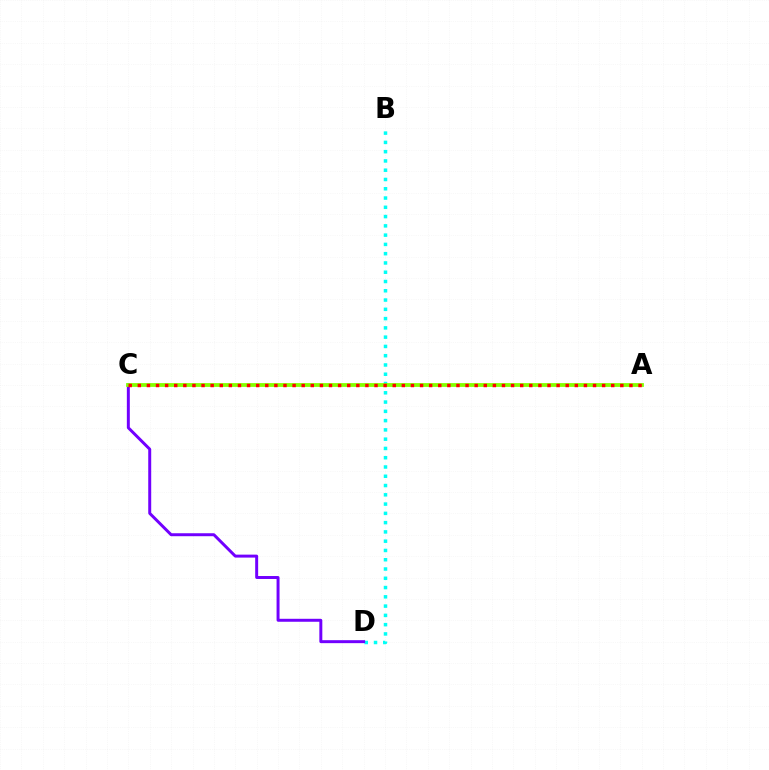{('B', 'D'): [{'color': '#00fff6', 'line_style': 'dotted', 'thickness': 2.52}], ('C', 'D'): [{'color': '#7200ff', 'line_style': 'solid', 'thickness': 2.14}], ('A', 'C'): [{'color': '#84ff00', 'line_style': 'solid', 'thickness': 2.73}, {'color': '#ff0000', 'line_style': 'dotted', 'thickness': 2.47}]}